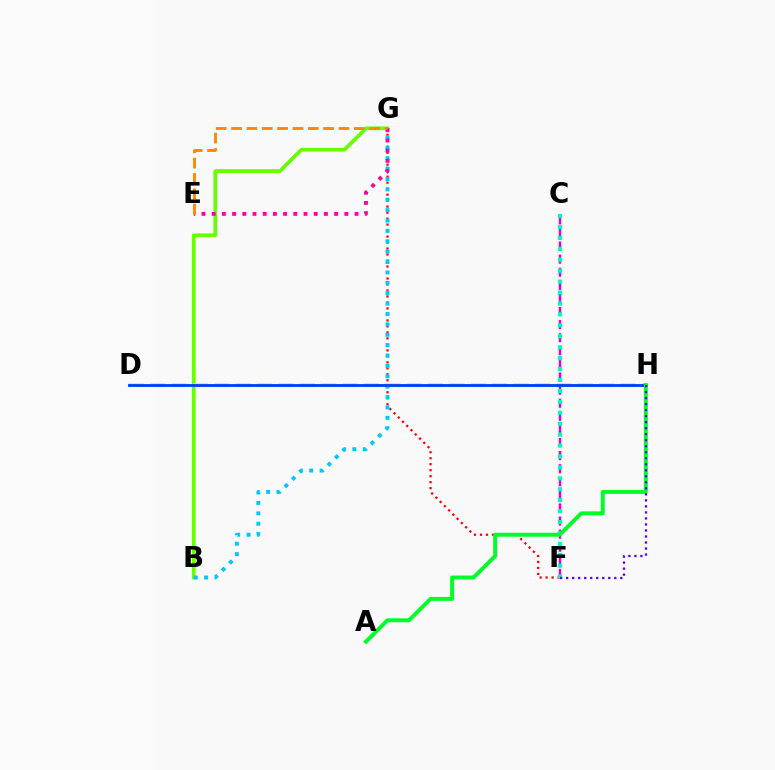{('F', 'G'): [{'color': '#ff0000', 'line_style': 'dotted', 'thickness': 1.63}], ('B', 'G'): [{'color': '#66ff00', 'line_style': 'solid', 'thickness': 2.67}, {'color': '#00c7ff', 'line_style': 'dotted', 'thickness': 2.82}], ('C', 'F'): [{'color': '#d600ff', 'line_style': 'dashed', 'thickness': 1.78}, {'color': '#00ffaf', 'line_style': 'dotted', 'thickness': 2.97}], ('D', 'H'): [{'color': '#eeff00', 'line_style': 'dashed', 'thickness': 2.9}, {'color': '#003fff', 'line_style': 'solid', 'thickness': 2.06}], ('E', 'G'): [{'color': '#ff00a0', 'line_style': 'dotted', 'thickness': 2.77}, {'color': '#ff8800', 'line_style': 'dashed', 'thickness': 2.08}], ('A', 'H'): [{'color': '#00ff27', 'line_style': 'solid', 'thickness': 2.84}], ('F', 'H'): [{'color': '#4f00ff', 'line_style': 'dotted', 'thickness': 1.64}]}